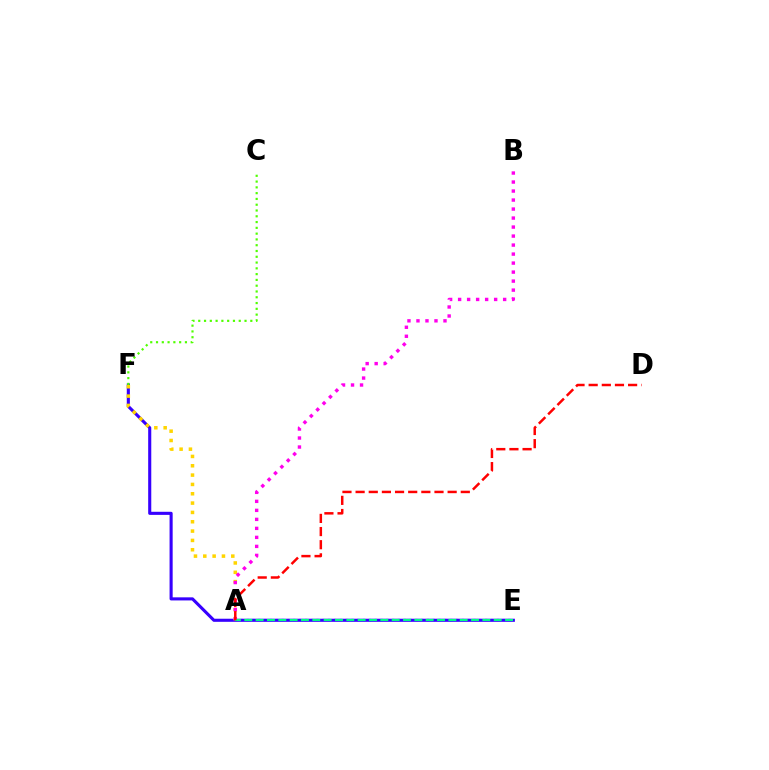{('A', 'E'): [{'color': '#009eff', 'line_style': 'dotted', 'thickness': 1.58}, {'color': '#00ff86', 'line_style': 'dashed', 'thickness': 1.54}], ('E', 'F'): [{'color': '#3700ff', 'line_style': 'solid', 'thickness': 2.23}], ('A', 'F'): [{'color': '#ffd500', 'line_style': 'dotted', 'thickness': 2.54}], ('A', 'B'): [{'color': '#ff00ed', 'line_style': 'dotted', 'thickness': 2.45}], ('A', 'D'): [{'color': '#ff0000', 'line_style': 'dashed', 'thickness': 1.79}], ('C', 'F'): [{'color': '#4fff00', 'line_style': 'dotted', 'thickness': 1.57}]}